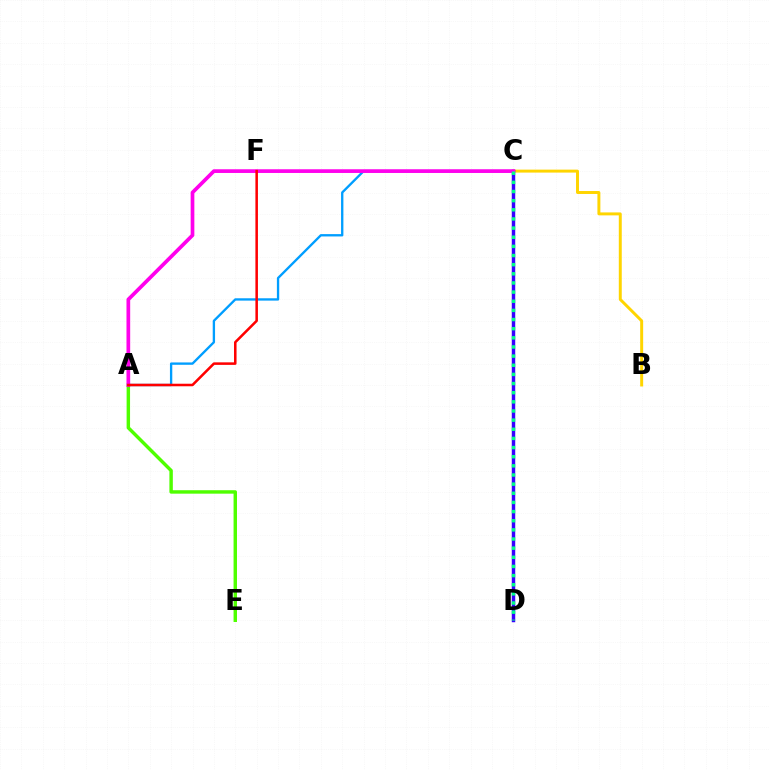{('B', 'C'): [{'color': '#ffd500', 'line_style': 'solid', 'thickness': 2.13}], ('C', 'D'): [{'color': '#3700ff', 'line_style': 'solid', 'thickness': 2.49}, {'color': '#00ff86', 'line_style': 'dotted', 'thickness': 2.48}], ('A', 'C'): [{'color': '#009eff', 'line_style': 'solid', 'thickness': 1.68}, {'color': '#ff00ed', 'line_style': 'solid', 'thickness': 2.67}], ('A', 'E'): [{'color': '#4fff00', 'line_style': 'solid', 'thickness': 2.48}], ('A', 'F'): [{'color': '#ff0000', 'line_style': 'solid', 'thickness': 1.83}]}